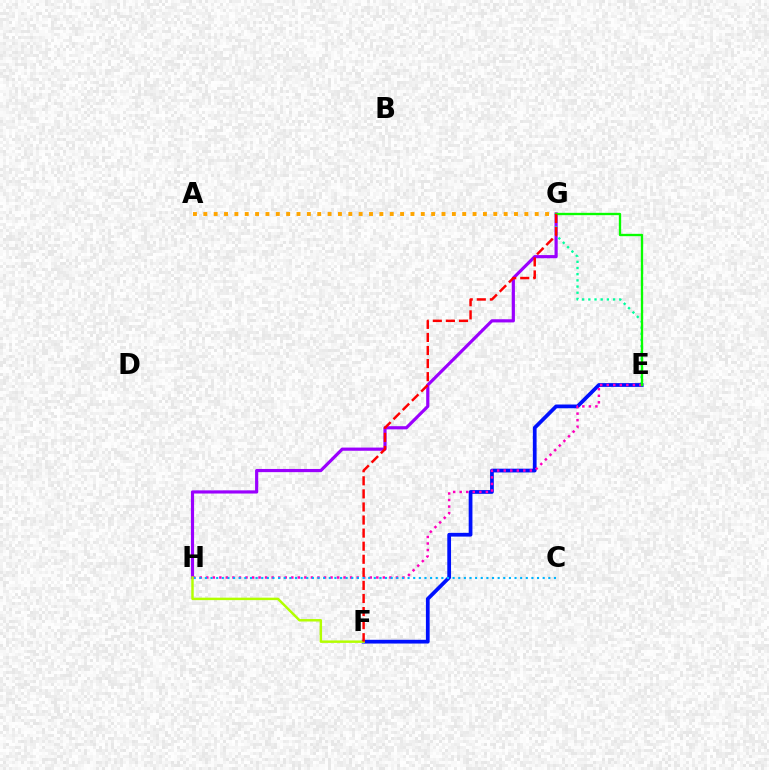{('G', 'H'): [{'color': '#9b00ff', 'line_style': 'solid', 'thickness': 2.29}], ('E', 'G'): [{'color': '#00ff9d', 'line_style': 'dotted', 'thickness': 1.68}, {'color': '#08ff00', 'line_style': 'solid', 'thickness': 1.68}], ('A', 'G'): [{'color': '#ffa500', 'line_style': 'dotted', 'thickness': 2.81}], ('E', 'F'): [{'color': '#0010ff', 'line_style': 'solid', 'thickness': 2.7}], ('E', 'H'): [{'color': '#ff00bd', 'line_style': 'dotted', 'thickness': 1.78}], ('C', 'H'): [{'color': '#00b5ff', 'line_style': 'dotted', 'thickness': 1.53}], ('F', 'H'): [{'color': '#b3ff00', 'line_style': 'solid', 'thickness': 1.77}], ('F', 'G'): [{'color': '#ff0000', 'line_style': 'dashed', 'thickness': 1.78}]}